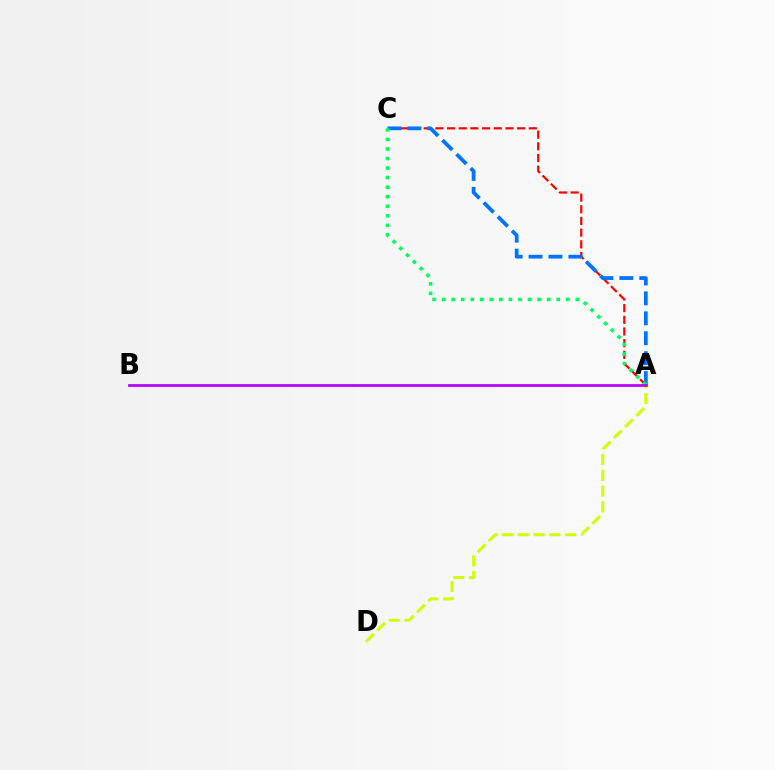{('A', 'C'): [{'color': '#ff0000', 'line_style': 'dashed', 'thickness': 1.59}, {'color': '#0074ff', 'line_style': 'dashed', 'thickness': 2.71}, {'color': '#00ff5c', 'line_style': 'dotted', 'thickness': 2.59}], ('A', 'D'): [{'color': '#d1ff00', 'line_style': 'dashed', 'thickness': 2.14}], ('A', 'B'): [{'color': '#b900ff', 'line_style': 'solid', 'thickness': 1.97}]}